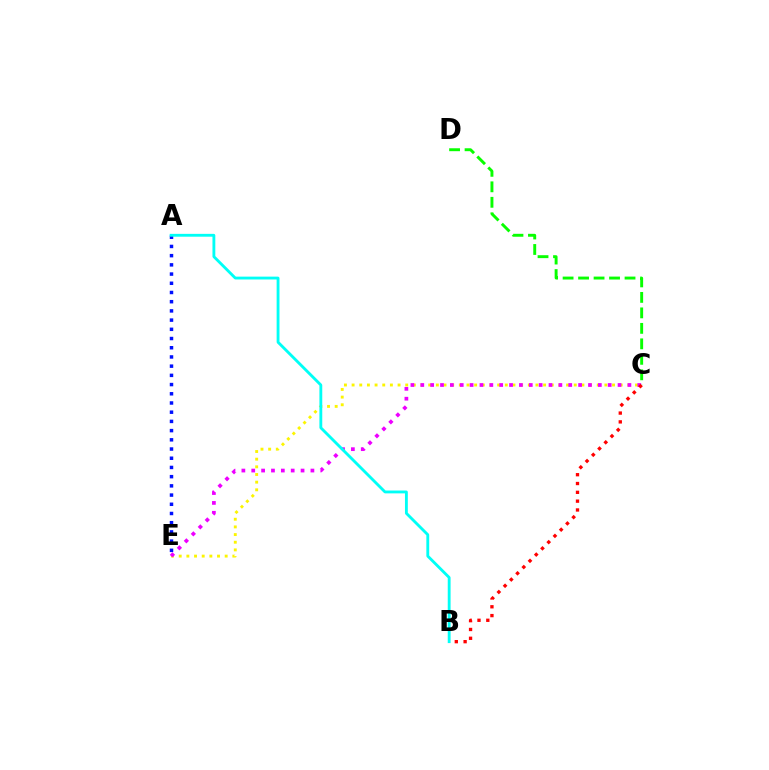{('C', 'E'): [{'color': '#fcf500', 'line_style': 'dotted', 'thickness': 2.08}, {'color': '#ee00ff', 'line_style': 'dotted', 'thickness': 2.68}], ('A', 'E'): [{'color': '#0010ff', 'line_style': 'dotted', 'thickness': 2.5}], ('C', 'D'): [{'color': '#08ff00', 'line_style': 'dashed', 'thickness': 2.1}], ('A', 'B'): [{'color': '#00fff6', 'line_style': 'solid', 'thickness': 2.05}], ('B', 'C'): [{'color': '#ff0000', 'line_style': 'dotted', 'thickness': 2.4}]}